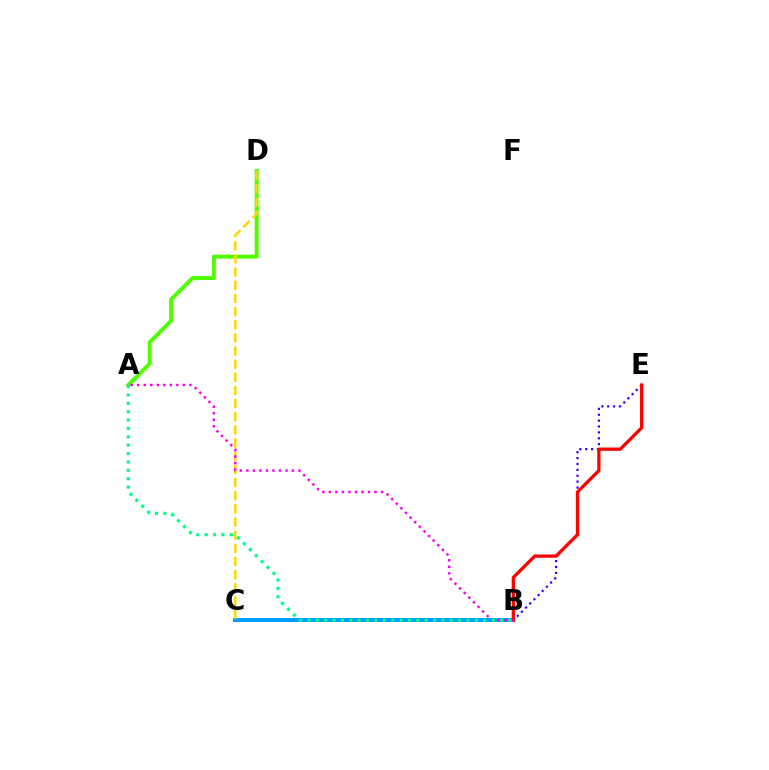{('B', 'E'): [{'color': '#3700ff', 'line_style': 'dotted', 'thickness': 1.6}, {'color': '#ff0000', 'line_style': 'solid', 'thickness': 2.36}], ('B', 'C'): [{'color': '#009eff', 'line_style': 'solid', 'thickness': 2.86}], ('A', 'D'): [{'color': '#4fff00', 'line_style': 'solid', 'thickness': 2.85}], ('C', 'D'): [{'color': '#ffd500', 'line_style': 'dashed', 'thickness': 1.79}], ('A', 'B'): [{'color': '#ff00ed', 'line_style': 'dotted', 'thickness': 1.77}, {'color': '#00ff86', 'line_style': 'dotted', 'thickness': 2.28}]}